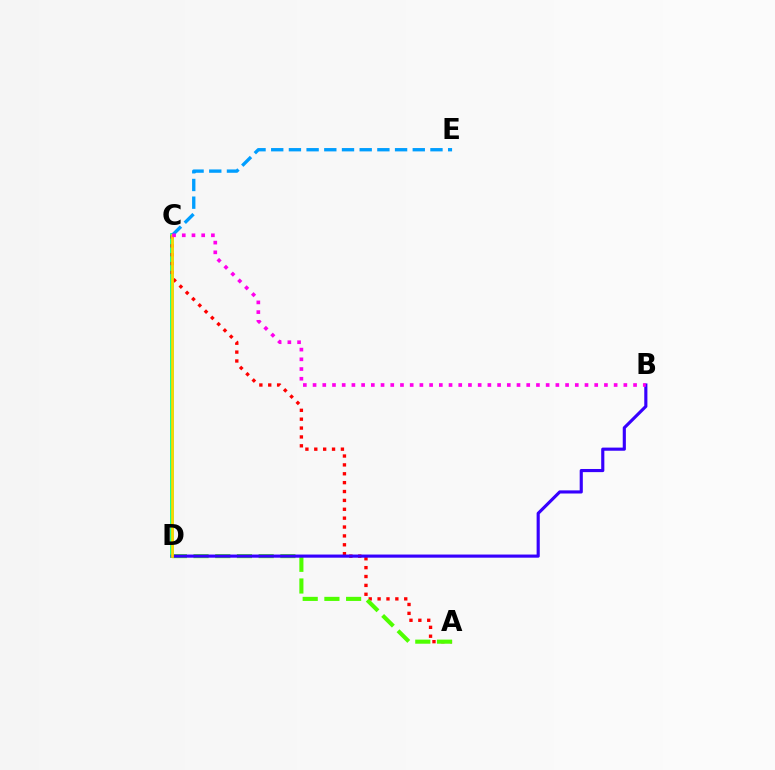{('C', 'D'): [{'color': '#00ff86', 'line_style': 'solid', 'thickness': 2.7}, {'color': '#ffd500', 'line_style': 'solid', 'thickness': 1.96}], ('A', 'C'): [{'color': '#ff0000', 'line_style': 'dotted', 'thickness': 2.41}], ('A', 'D'): [{'color': '#4fff00', 'line_style': 'dashed', 'thickness': 2.95}], ('B', 'D'): [{'color': '#3700ff', 'line_style': 'solid', 'thickness': 2.26}], ('C', 'E'): [{'color': '#009eff', 'line_style': 'dashed', 'thickness': 2.4}], ('B', 'C'): [{'color': '#ff00ed', 'line_style': 'dotted', 'thickness': 2.64}]}